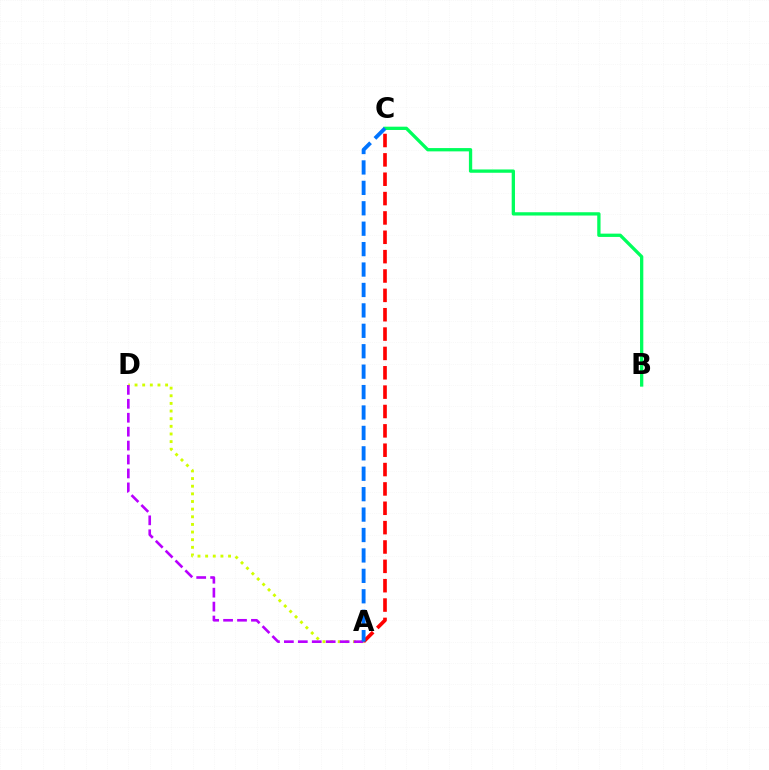{('A', 'D'): [{'color': '#d1ff00', 'line_style': 'dotted', 'thickness': 2.08}, {'color': '#b900ff', 'line_style': 'dashed', 'thickness': 1.89}], ('B', 'C'): [{'color': '#00ff5c', 'line_style': 'solid', 'thickness': 2.37}], ('A', 'C'): [{'color': '#ff0000', 'line_style': 'dashed', 'thickness': 2.63}, {'color': '#0074ff', 'line_style': 'dashed', 'thickness': 2.77}]}